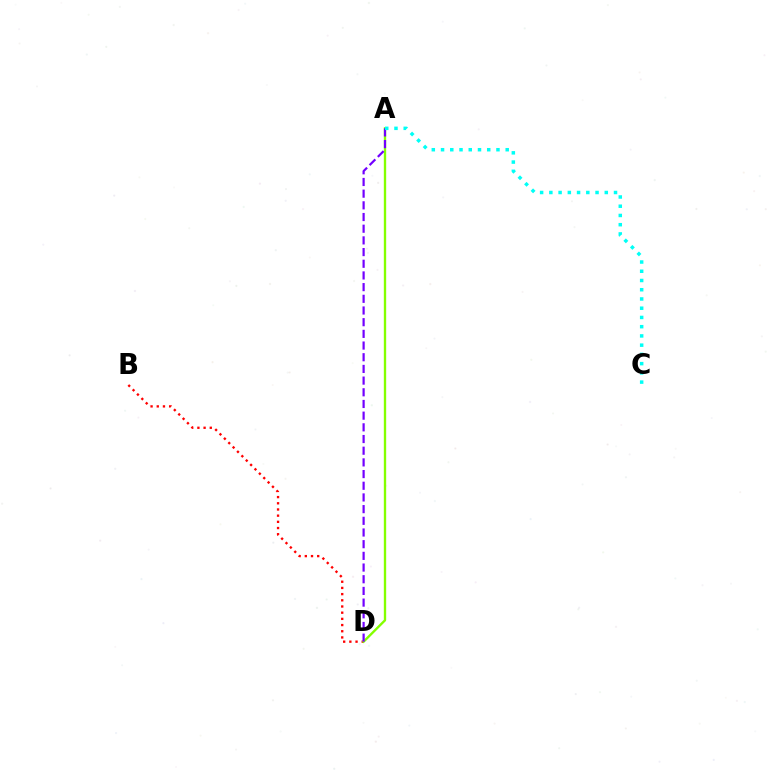{('B', 'D'): [{'color': '#ff0000', 'line_style': 'dotted', 'thickness': 1.68}], ('A', 'D'): [{'color': '#84ff00', 'line_style': 'solid', 'thickness': 1.7}, {'color': '#7200ff', 'line_style': 'dashed', 'thickness': 1.59}], ('A', 'C'): [{'color': '#00fff6', 'line_style': 'dotted', 'thickness': 2.51}]}